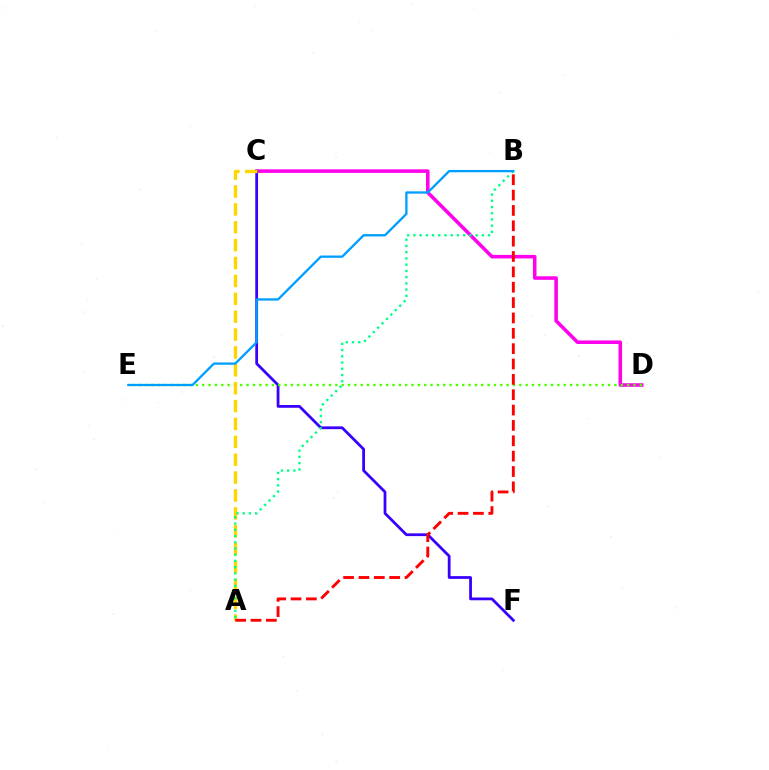{('C', 'D'): [{'color': '#ff00ed', 'line_style': 'solid', 'thickness': 2.55}], ('C', 'F'): [{'color': '#3700ff', 'line_style': 'solid', 'thickness': 2.0}], ('D', 'E'): [{'color': '#4fff00', 'line_style': 'dotted', 'thickness': 1.72}], ('A', 'C'): [{'color': '#ffd500', 'line_style': 'dashed', 'thickness': 2.43}], ('A', 'B'): [{'color': '#00ff86', 'line_style': 'dotted', 'thickness': 1.69}, {'color': '#ff0000', 'line_style': 'dashed', 'thickness': 2.09}], ('B', 'E'): [{'color': '#009eff', 'line_style': 'solid', 'thickness': 1.66}]}